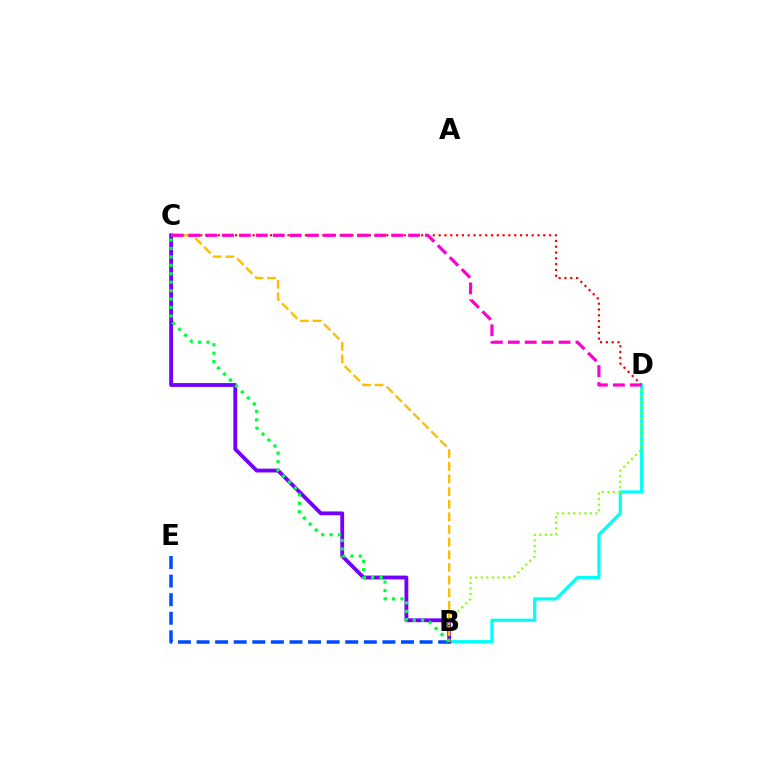{('C', 'D'): [{'color': '#ff0000', 'line_style': 'dotted', 'thickness': 1.58}, {'color': '#ff00cf', 'line_style': 'dashed', 'thickness': 2.3}], ('B', 'E'): [{'color': '#004bff', 'line_style': 'dashed', 'thickness': 2.53}], ('B', 'D'): [{'color': '#00fff6', 'line_style': 'solid', 'thickness': 2.3}, {'color': '#84ff00', 'line_style': 'dotted', 'thickness': 1.51}], ('B', 'C'): [{'color': '#7200ff', 'line_style': 'solid', 'thickness': 2.76}, {'color': '#ffbd00', 'line_style': 'dashed', 'thickness': 1.72}, {'color': '#00ff39', 'line_style': 'dotted', 'thickness': 2.29}]}